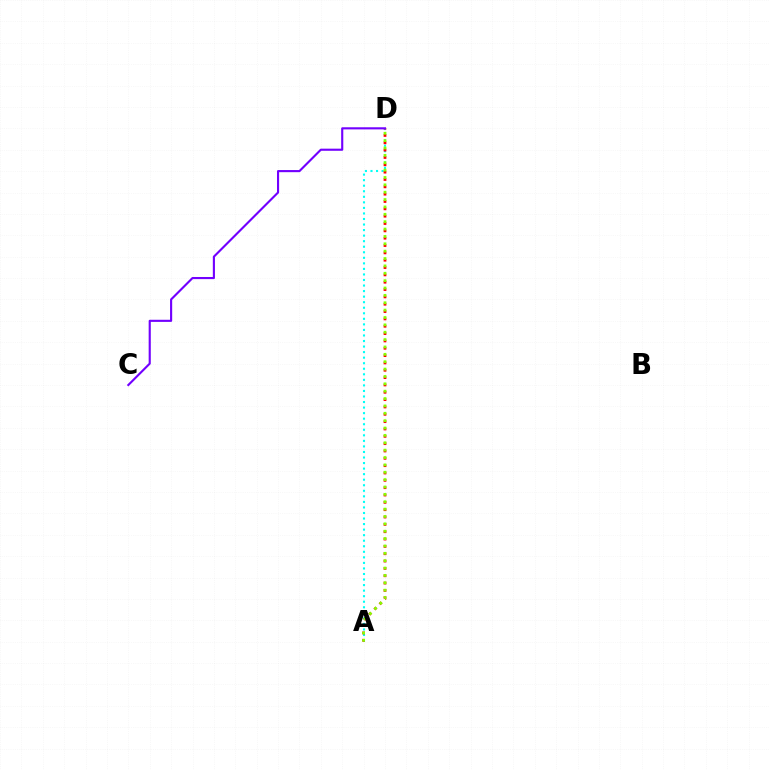{('A', 'D'): [{'color': '#00fff6', 'line_style': 'dotted', 'thickness': 1.51}, {'color': '#ff0000', 'line_style': 'dotted', 'thickness': 1.99}, {'color': '#84ff00', 'line_style': 'dotted', 'thickness': 2.0}], ('C', 'D'): [{'color': '#7200ff', 'line_style': 'solid', 'thickness': 1.53}]}